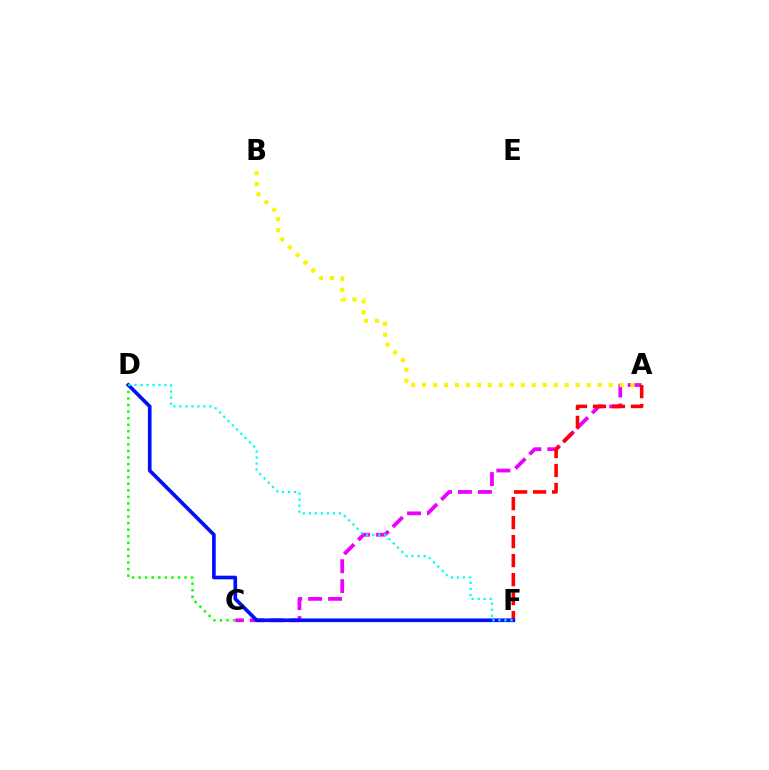{('A', 'C'): [{'color': '#ee00ff', 'line_style': 'dashed', 'thickness': 2.71}], ('C', 'D'): [{'color': '#08ff00', 'line_style': 'dotted', 'thickness': 1.78}], ('A', 'B'): [{'color': '#fcf500', 'line_style': 'dotted', 'thickness': 2.98}], ('A', 'F'): [{'color': '#ff0000', 'line_style': 'dashed', 'thickness': 2.58}], ('D', 'F'): [{'color': '#0010ff', 'line_style': 'solid', 'thickness': 2.64}, {'color': '#00fff6', 'line_style': 'dotted', 'thickness': 1.64}]}